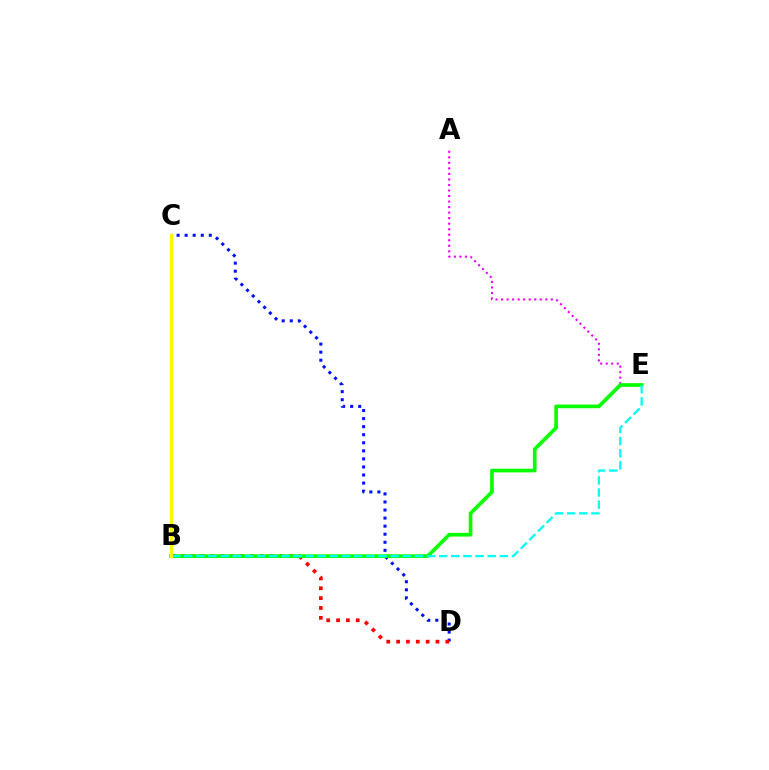{('A', 'E'): [{'color': '#ee00ff', 'line_style': 'dotted', 'thickness': 1.5}], ('C', 'D'): [{'color': '#0010ff', 'line_style': 'dotted', 'thickness': 2.19}], ('B', 'D'): [{'color': '#ff0000', 'line_style': 'dotted', 'thickness': 2.67}], ('B', 'E'): [{'color': '#08ff00', 'line_style': 'solid', 'thickness': 2.65}, {'color': '#00fff6', 'line_style': 'dashed', 'thickness': 1.65}], ('B', 'C'): [{'color': '#fcf500', 'line_style': 'solid', 'thickness': 2.38}]}